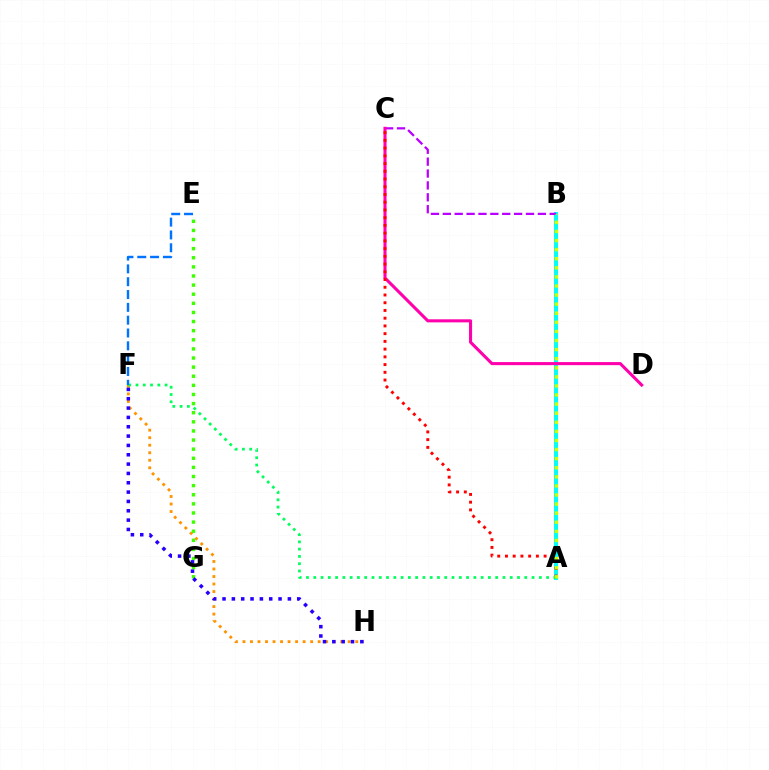{('A', 'B'): [{'color': '#00fff6', 'line_style': 'solid', 'thickness': 2.87}, {'color': '#d1ff00', 'line_style': 'dotted', 'thickness': 2.47}], ('F', 'H'): [{'color': '#ff9400', 'line_style': 'dotted', 'thickness': 2.04}, {'color': '#2500ff', 'line_style': 'dotted', 'thickness': 2.54}], ('E', 'G'): [{'color': '#3dff00', 'line_style': 'dotted', 'thickness': 2.48}], ('B', 'C'): [{'color': '#b900ff', 'line_style': 'dashed', 'thickness': 1.61}], ('C', 'D'): [{'color': '#ff00ac', 'line_style': 'solid', 'thickness': 2.21}], ('A', 'C'): [{'color': '#ff0000', 'line_style': 'dotted', 'thickness': 2.1}], ('A', 'F'): [{'color': '#00ff5c', 'line_style': 'dotted', 'thickness': 1.98}], ('E', 'F'): [{'color': '#0074ff', 'line_style': 'dashed', 'thickness': 1.74}]}